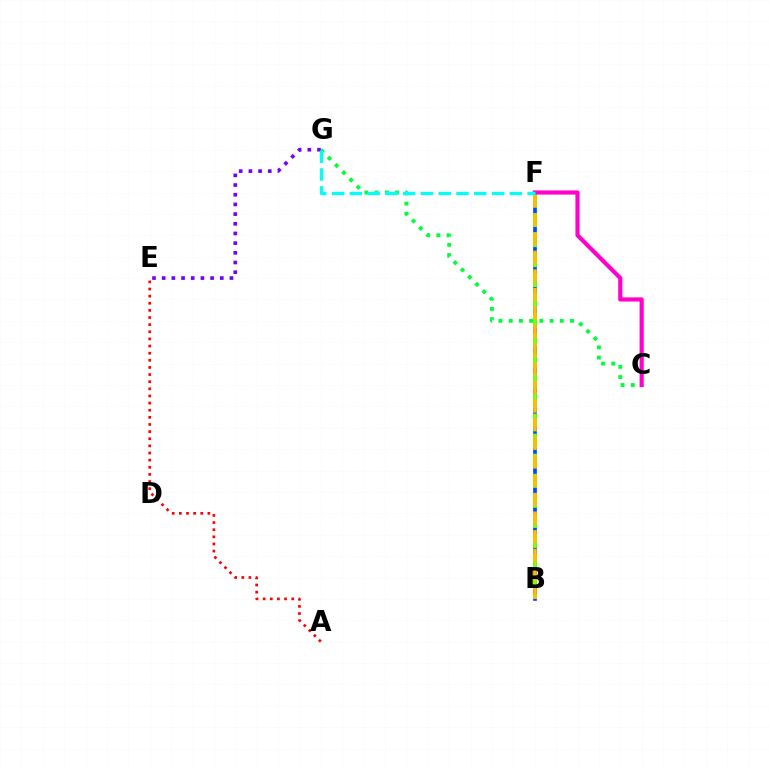{('B', 'F'): [{'color': '#004bff', 'line_style': 'solid', 'thickness': 2.68}, {'color': '#84ff00', 'line_style': 'dashed', 'thickness': 2.72}, {'color': '#ffbd00', 'line_style': 'dashed', 'thickness': 2.53}], ('C', 'G'): [{'color': '#00ff39', 'line_style': 'dotted', 'thickness': 2.78}], ('E', 'G'): [{'color': '#7200ff', 'line_style': 'dotted', 'thickness': 2.63}], ('A', 'E'): [{'color': '#ff0000', 'line_style': 'dotted', 'thickness': 1.94}], ('C', 'F'): [{'color': '#ff00cf', 'line_style': 'solid', 'thickness': 2.99}], ('F', 'G'): [{'color': '#00fff6', 'line_style': 'dashed', 'thickness': 2.42}]}